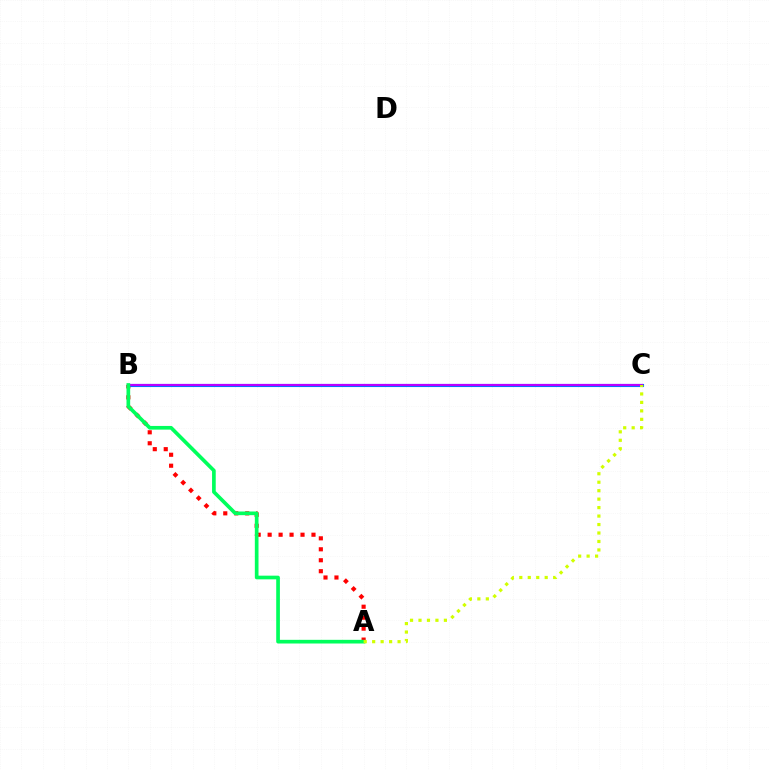{('A', 'B'): [{'color': '#ff0000', 'line_style': 'dotted', 'thickness': 2.98}, {'color': '#00ff5c', 'line_style': 'solid', 'thickness': 2.65}], ('B', 'C'): [{'color': '#0074ff', 'line_style': 'solid', 'thickness': 2.24}, {'color': '#b900ff', 'line_style': 'solid', 'thickness': 1.54}], ('A', 'C'): [{'color': '#d1ff00', 'line_style': 'dotted', 'thickness': 2.3}]}